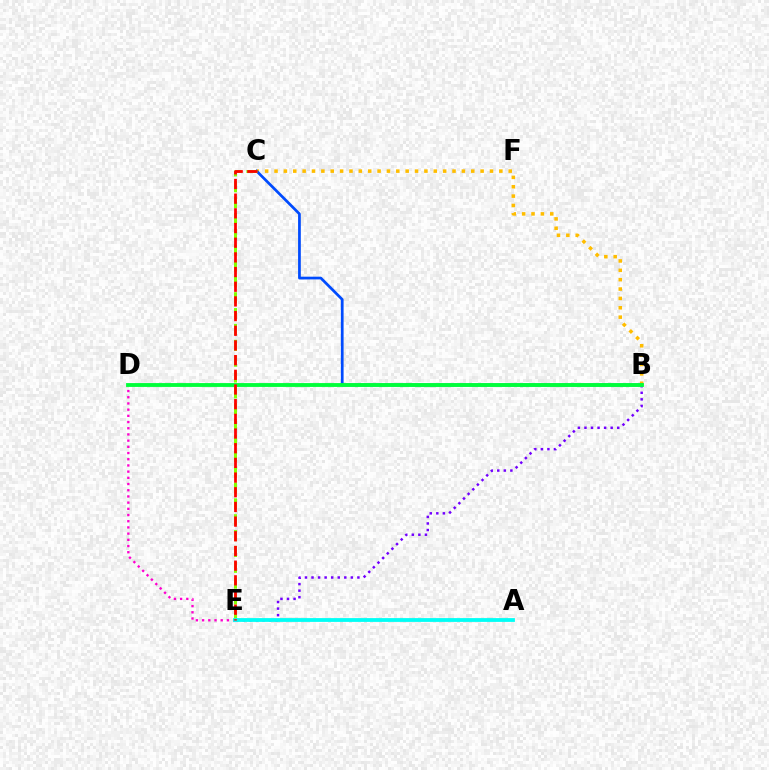{('B', 'C'): [{'color': '#ffbd00', 'line_style': 'dotted', 'thickness': 2.55}, {'color': '#004bff', 'line_style': 'solid', 'thickness': 1.97}], ('C', 'E'): [{'color': '#84ff00', 'line_style': 'dashed', 'thickness': 2.15}, {'color': '#ff0000', 'line_style': 'dashed', 'thickness': 1.99}], ('D', 'E'): [{'color': '#ff00cf', 'line_style': 'dotted', 'thickness': 1.68}], ('B', 'E'): [{'color': '#7200ff', 'line_style': 'dotted', 'thickness': 1.78}], ('B', 'D'): [{'color': '#00ff39', 'line_style': 'solid', 'thickness': 2.77}], ('A', 'E'): [{'color': '#00fff6', 'line_style': 'solid', 'thickness': 2.74}]}